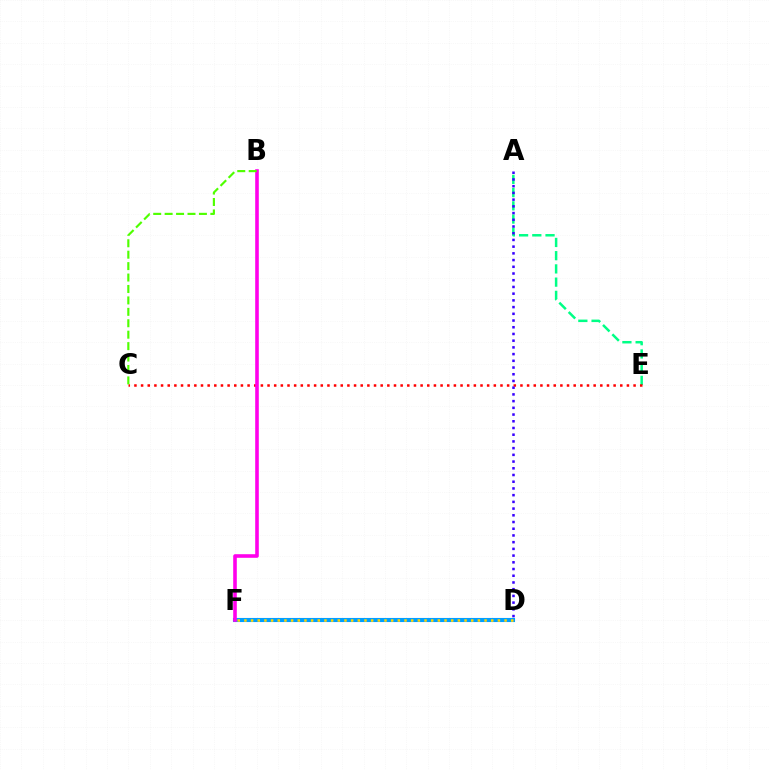{('A', 'E'): [{'color': '#00ff86', 'line_style': 'dashed', 'thickness': 1.8}], ('C', 'E'): [{'color': '#ff0000', 'line_style': 'dotted', 'thickness': 1.81}], ('A', 'D'): [{'color': '#3700ff', 'line_style': 'dotted', 'thickness': 1.82}], ('D', 'F'): [{'color': '#009eff', 'line_style': 'solid', 'thickness': 2.95}, {'color': '#ffd500', 'line_style': 'dotted', 'thickness': 1.81}], ('B', 'F'): [{'color': '#ff00ed', 'line_style': 'solid', 'thickness': 2.59}], ('B', 'C'): [{'color': '#4fff00', 'line_style': 'dashed', 'thickness': 1.55}]}